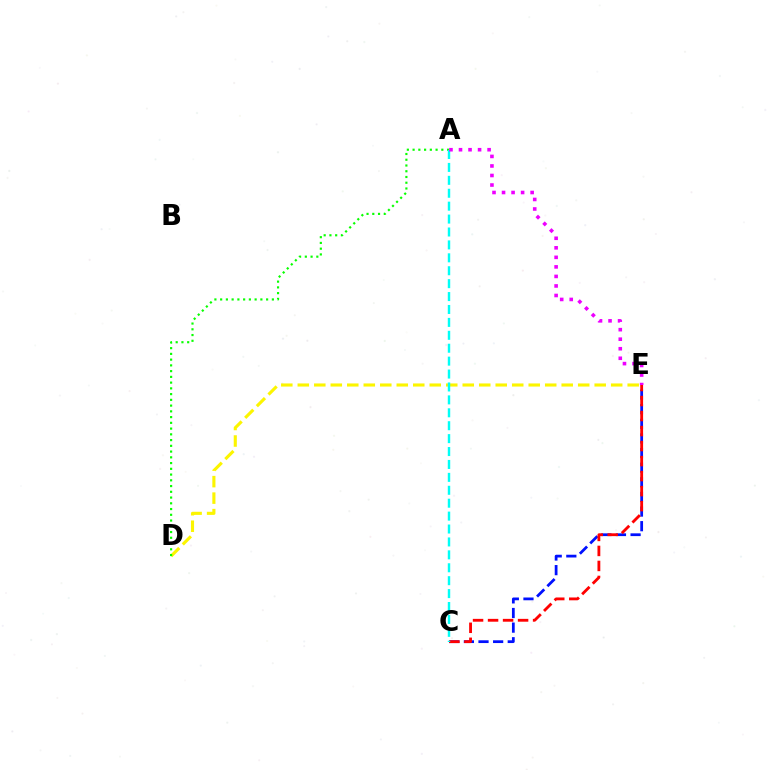{('C', 'E'): [{'color': '#0010ff', 'line_style': 'dashed', 'thickness': 1.99}, {'color': '#ff0000', 'line_style': 'dashed', 'thickness': 2.04}], ('D', 'E'): [{'color': '#fcf500', 'line_style': 'dashed', 'thickness': 2.24}], ('A', 'D'): [{'color': '#08ff00', 'line_style': 'dotted', 'thickness': 1.56}], ('A', 'C'): [{'color': '#00fff6', 'line_style': 'dashed', 'thickness': 1.75}], ('A', 'E'): [{'color': '#ee00ff', 'line_style': 'dotted', 'thickness': 2.59}]}